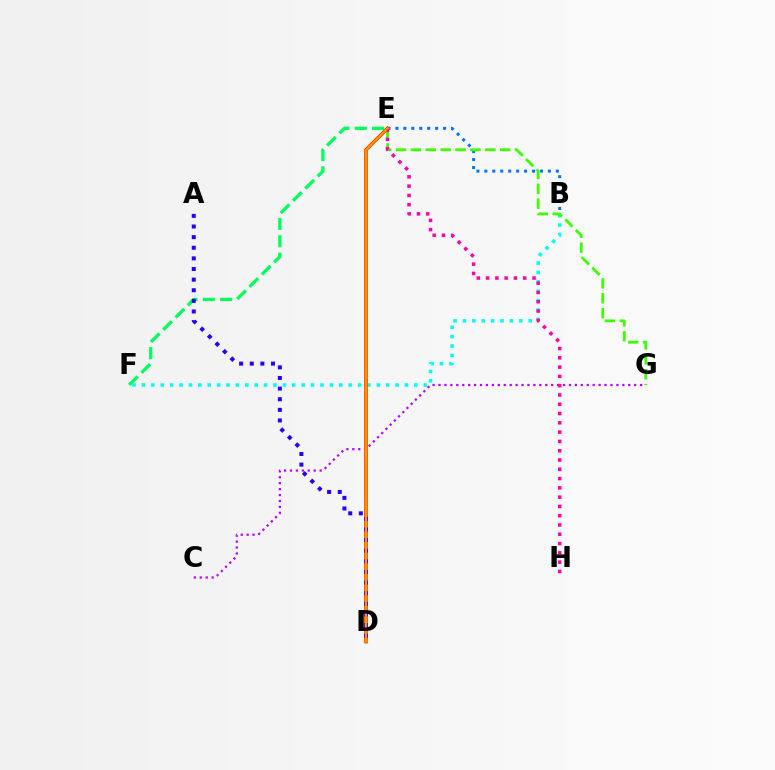{('B', 'F'): [{'color': '#00fff6', 'line_style': 'dotted', 'thickness': 2.55}], ('C', 'G'): [{'color': '#b900ff', 'line_style': 'dotted', 'thickness': 1.61}], ('E', 'F'): [{'color': '#00ff5c', 'line_style': 'dashed', 'thickness': 2.36}], ('B', 'E'): [{'color': '#0074ff', 'line_style': 'dotted', 'thickness': 2.16}], ('E', 'G'): [{'color': '#3dff00', 'line_style': 'dashed', 'thickness': 2.02}], ('D', 'E'): [{'color': '#d1ff00', 'line_style': 'solid', 'thickness': 2.52}, {'color': '#ff0000', 'line_style': 'solid', 'thickness': 2.36}, {'color': '#ff9400', 'line_style': 'solid', 'thickness': 1.68}], ('E', 'H'): [{'color': '#ff00ac', 'line_style': 'dotted', 'thickness': 2.52}], ('A', 'D'): [{'color': '#2500ff', 'line_style': 'dotted', 'thickness': 2.89}]}